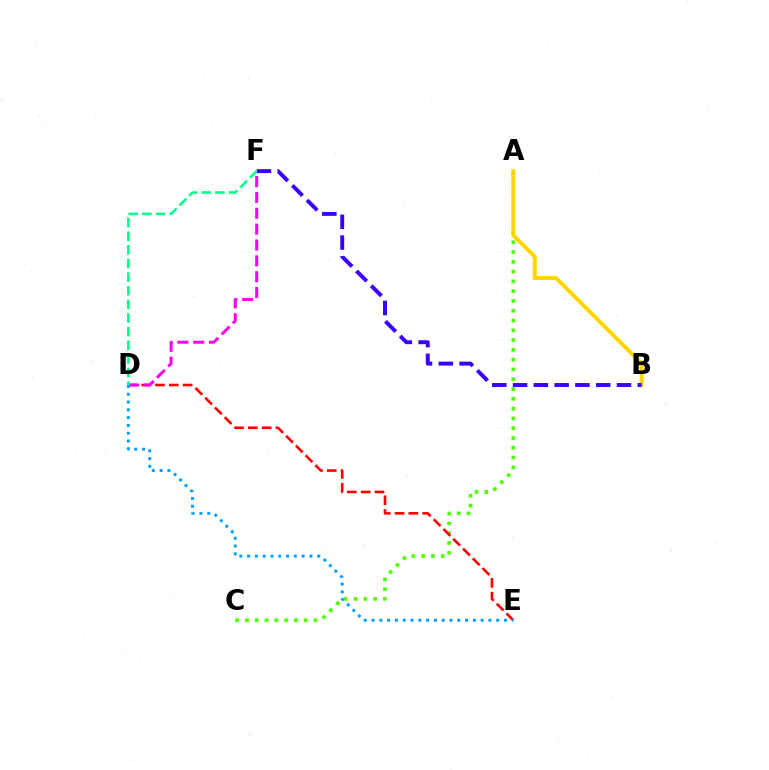{('A', 'C'): [{'color': '#4fff00', 'line_style': 'dotted', 'thickness': 2.66}], ('A', 'B'): [{'color': '#ffd500', 'line_style': 'solid', 'thickness': 2.85}], ('D', 'E'): [{'color': '#ff0000', 'line_style': 'dashed', 'thickness': 1.88}, {'color': '#009eff', 'line_style': 'dotted', 'thickness': 2.12}], ('D', 'F'): [{'color': '#ff00ed', 'line_style': 'dashed', 'thickness': 2.15}, {'color': '#00ff86', 'line_style': 'dashed', 'thickness': 1.85}], ('B', 'F'): [{'color': '#3700ff', 'line_style': 'dashed', 'thickness': 2.82}]}